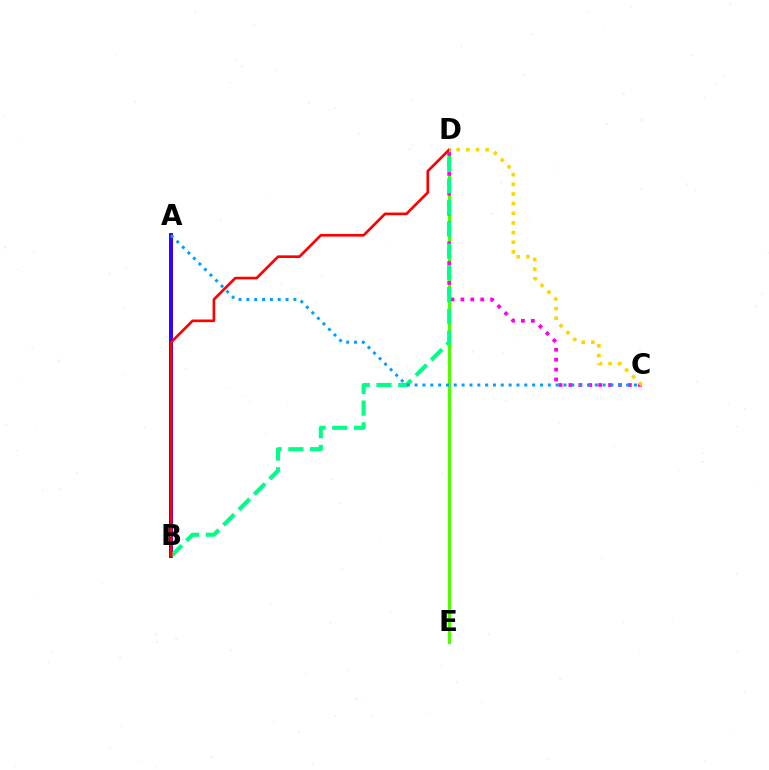{('A', 'B'): [{'color': '#3700ff', 'line_style': 'solid', 'thickness': 2.86}], ('D', 'E'): [{'color': '#4fff00', 'line_style': 'solid', 'thickness': 2.26}], ('C', 'D'): [{'color': '#ff00ed', 'line_style': 'dotted', 'thickness': 2.69}, {'color': '#ffd500', 'line_style': 'dotted', 'thickness': 2.62}], ('B', 'D'): [{'color': '#00ff86', 'line_style': 'dashed', 'thickness': 2.96}, {'color': '#ff0000', 'line_style': 'solid', 'thickness': 1.91}], ('A', 'C'): [{'color': '#009eff', 'line_style': 'dotted', 'thickness': 2.13}]}